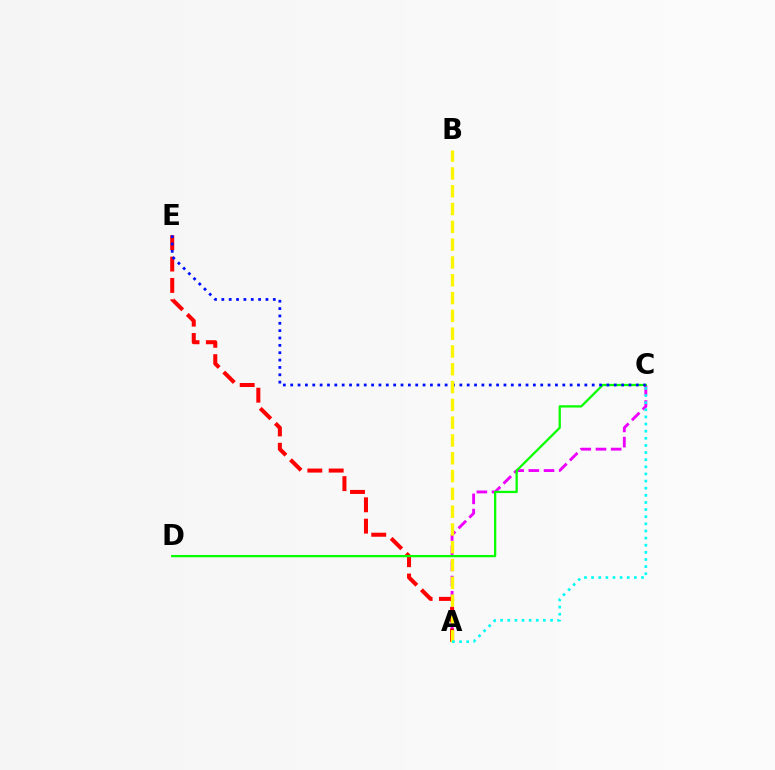{('A', 'C'): [{'color': '#ee00ff', 'line_style': 'dashed', 'thickness': 2.06}, {'color': '#00fff6', 'line_style': 'dotted', 'thickness': 1.94}], ('A', 'E'): [{'color': '#ff0000', 'line_style': 'dashed', 'thickness': 2.9}], ('C', 'D'): [{'color': '#08ff00', 'line_style': 'solid', 'thickness': 1.64}], ('C', 'E'): [{'color': '#0010ff', 'line_style': 'dotted', 'thickness': 2.0}], ('A', 'B'): [{'color': '#fcf500', 'line_style': 'dashed', 'thickness': 2.42}]}